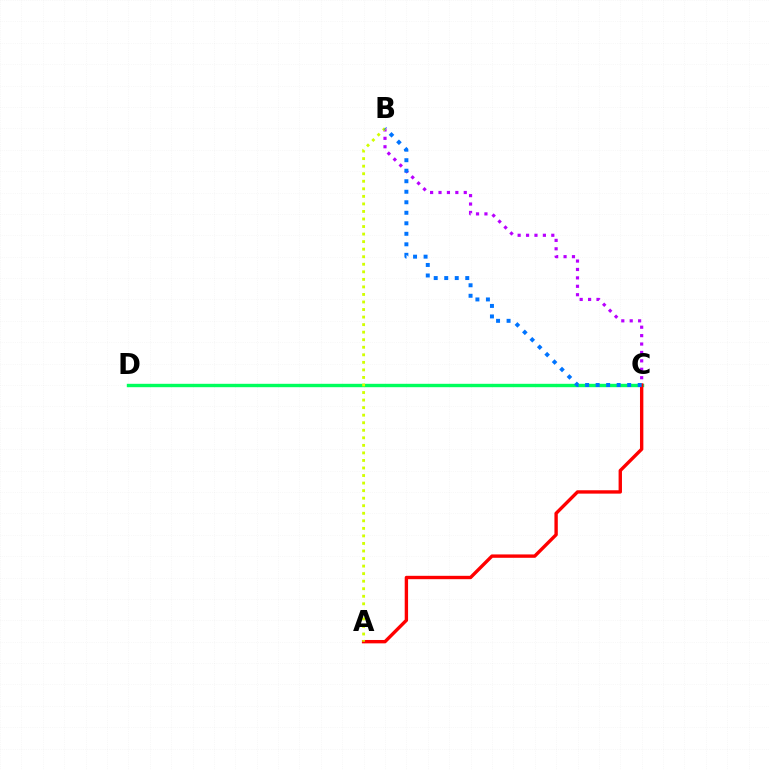{('C', 'D'): [{'color': '#00ff5c', 'line_style': 'solid', 'thickness': 2.44}], ('B', 'C'): [{'color': '#b900ff', 'line_style': 'dotted', 'thickness': 2.29}, {'color': '#0074ff', 'line_style': 'dotted', 'thickness': 2.86}], ('A', 'C'): [{'color': '#ff0000', 'line_style': 'solid', 'thickness': 2.43}], ('A', 'B'): [{'color': '#d1ff00', 'line_style': 'dotted', 'thickness': 2.05}]}